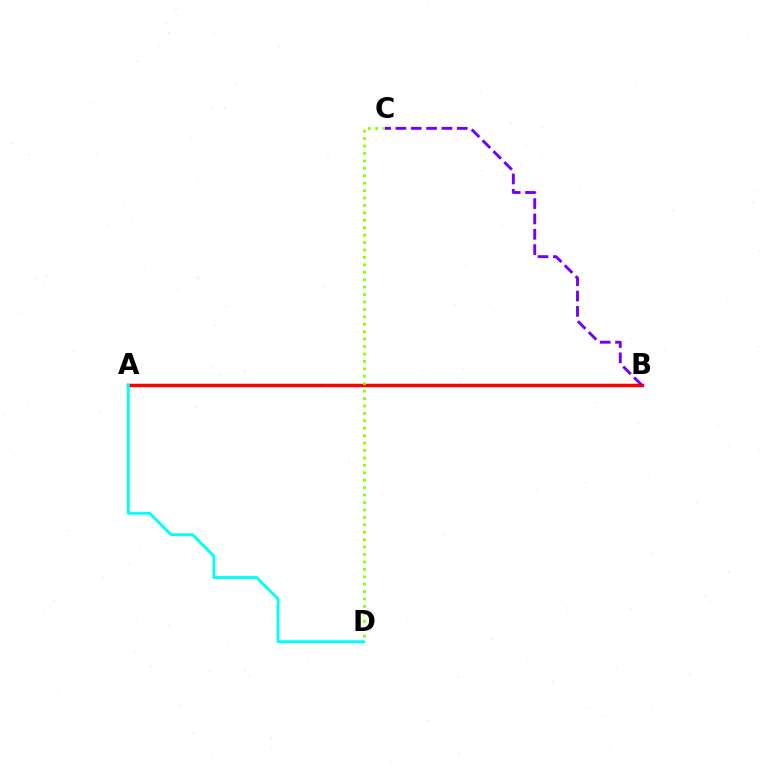{('A', 'B'): [{'color': '#ff0000', 'line_style': 'solid', 'thickness': 2.5}], ('C', 'D'): [{'color': '#84ff00', 'line_style': 'dotted', 'thickness': 2.02}], ('A', 'D'): [{'color': '#00fff6', 'line_style': 'solid', 'thickness': 2.04}], ('B', 'C'): [{'color': '#7200ff', 'line_style': 'dashed', 'thickness': 2.08}]}